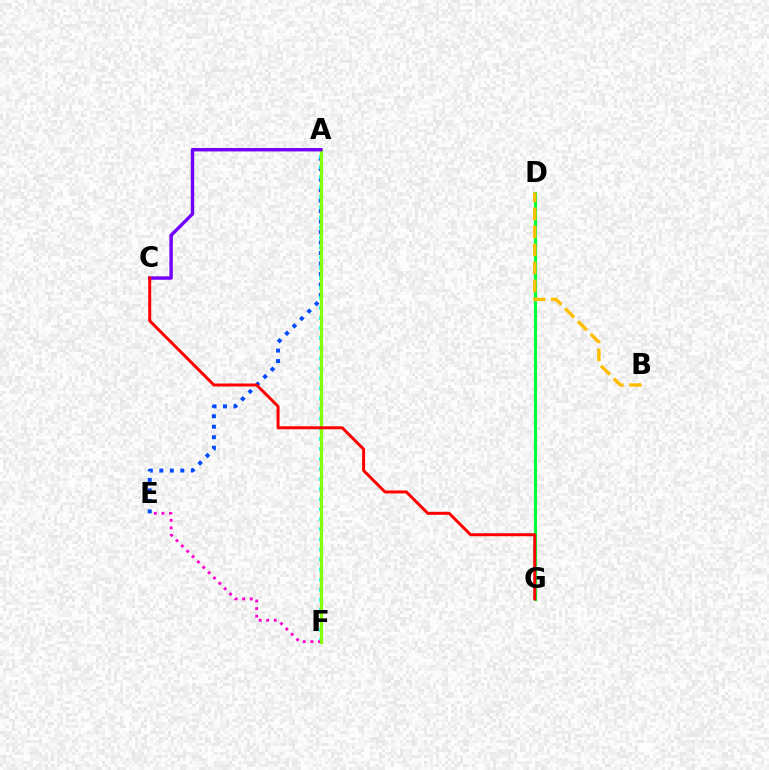{('A', 'E'): [{'color': '#004bff', 'line_style': 'dotted', 'thickness': 2.85}], ('D', 'G'): [{'color': '#00ff39', 'line_style': 'solid', 'thickness': 2.26}], ('A', 'F'): [{'color': '#00fff6', 'line_style': 'dotted', 'thickness': 2.73}, {'color': '#84ff00', 'line_style': 'solid', 'thickness': 2.29}], ('E', 'F'): [{'color': '#ff00cf', 'line_style': 'dotted', 'thickness': 2.06}], ('B', 'D'): [{'color': '#ffbd00', 'line_style': 'dashed', 'thickness': 2.45}], ('A', 'C'): [{'color': '#7200ff', 'line_style': 'solid', 'thickness': 2.46}], ('C', 'G'): [{'color': '#ff0000', 'line_style': 'solid', 'thickness': 2.14}]}